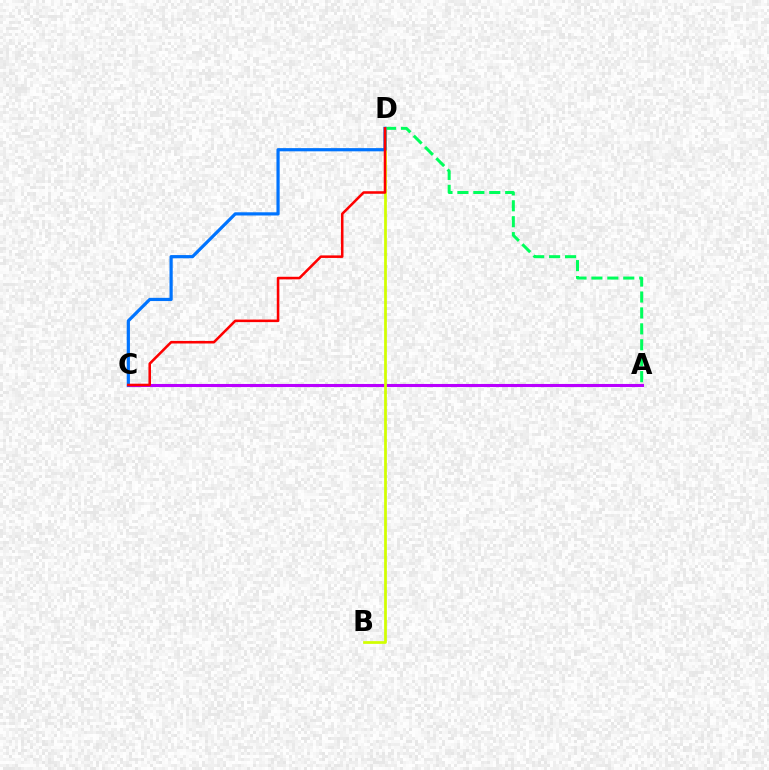{('A', 'C'): [{'color': '#b900ff', 'line_style': 'solid', 'thickness': 2.21}], ('A', 'D'): [{'color': '#00ff5c', 'line_style': 'dashed', 'thickness': 2.16}], ('B', 'D'): [{'color': '#d1ff00', 'line_style': 'solid', 'thickness': 1.97}], ('C', 'D'): [{'color': '#0074ff', 'line_style': 'solid', 'thickness': 2.31}, {'color': '#ff0000', 'line_style': 'solid', 'thickness': 1.84}]}